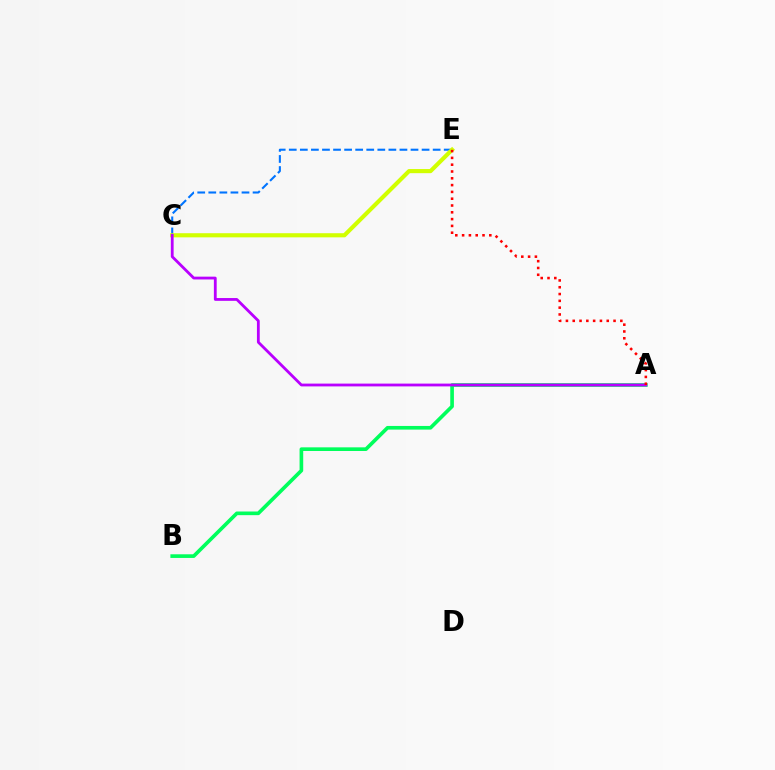{('C', 'E'): [{'color': '#0074ff', 'line_style': 'dashed', 'thickness': 1.5}, {'color': '#d1ff00', 'line_style': 'solid', 'thickness': 2.97}], ('A', 'B'): [{'color': '#00ff5c', 'line_style': 'solid', 'thickness': 2.63}], ('A', 'C'): [{'color': '#b900ff', 'line_style': 'solid', 'thickness': 2.02}], ('A', 'E'): [{'color': '#ff0000', 'line_style': 'dotted', 'thickness': 1.85}]}